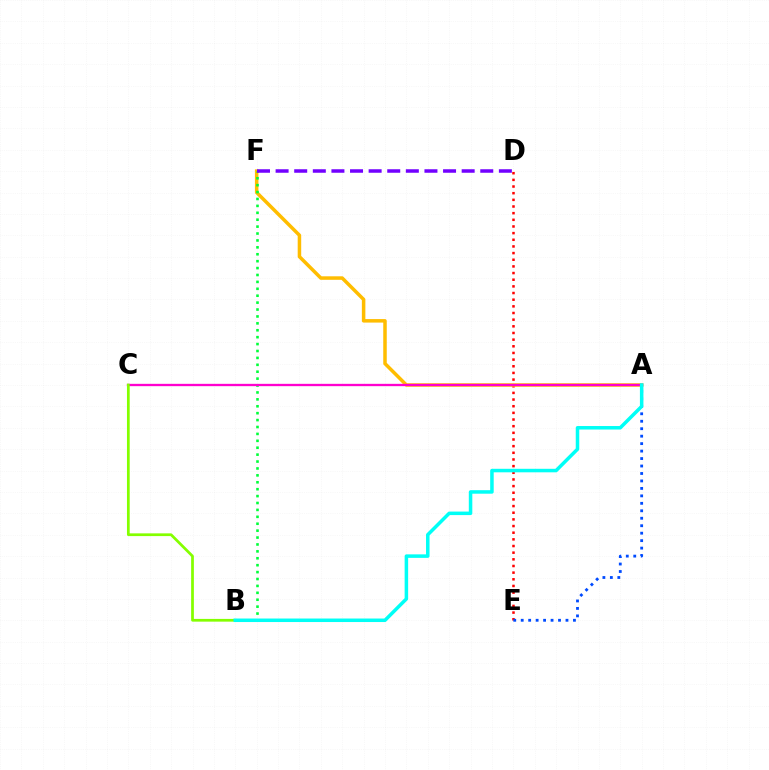{('D', 'E'): [{'color': '#ff0000', 'line_style': 'dotted', 'thickness': 1.81}], ('A', 'F'): [{'color': '#ffbd00', 'line_style': 'solid', 'thickness': 2.53}], ('B', 'F'): [{'color': '#00ff39', 'line_style': 'dotted', 'thickness': 1.88}], ('A', 'E'): [{'color': '#004bff', 'line_style': 'dotted', 'thickness': 2.03}], ('A', 'C'): [{'color': '#ff00cf', 'line_style': 'solid', 'thickness': 1.67}], ('D', 'F'): [{'color': '#7200ff', 'line_style': 'dashed', 'thickness': 2.53}], ('B', 'C'): [{'color': '#84ff00', 'line_style': 'solid', 'thickness': 1.97}], ('A', 'B'): [{'color': '#00fff6', 'line_style': 'solid', 'thickness': 2.53}]}